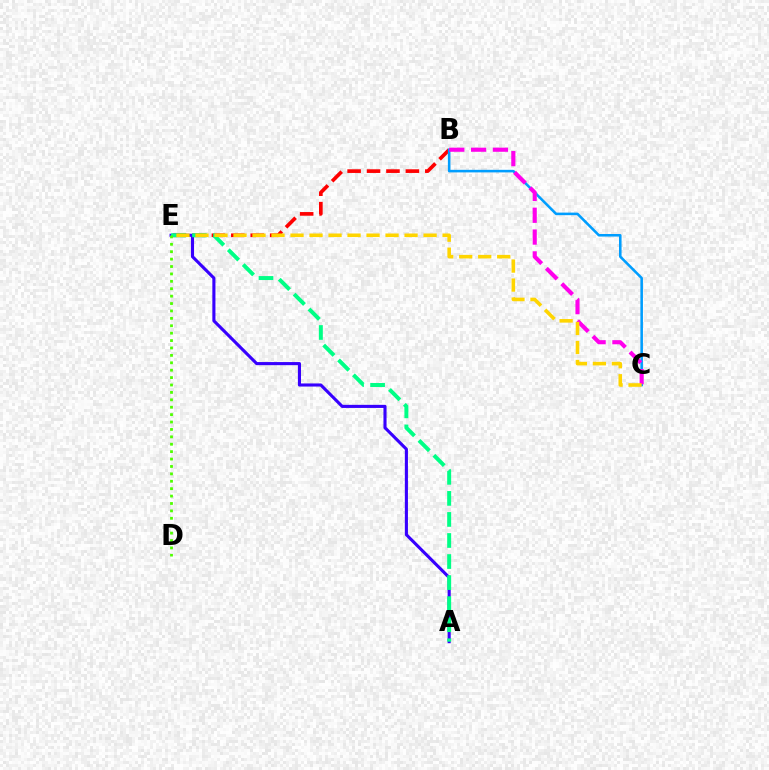{('B', 'E'): [{'color': '#ff0000', 'line_style': 'dashed', 'thickness': 2.64}], ('B', 'C'): [{'color': '#009eff', 'line_style': 'solid', 'thickness': 1.85}, {'color': '#ff00ed', 'line_style': 'dashed', 'thickness': 2.96}], ('A', 'E'): [{'color': '#3700ff', 'line_style': 'solid', 'thickness': 2.23}, {'color': '#00ff86', 'line_style': 'dashed', 'thickness': 2.86}], ('D', 'E'): [{'color': '#4fff00', 'line_style': 'dotted', 'thickness': 2.01}], ('C', 'E'): [{'color': '#ffd500', 'line_style': 'dashed', 'thickness': 2.58}]}